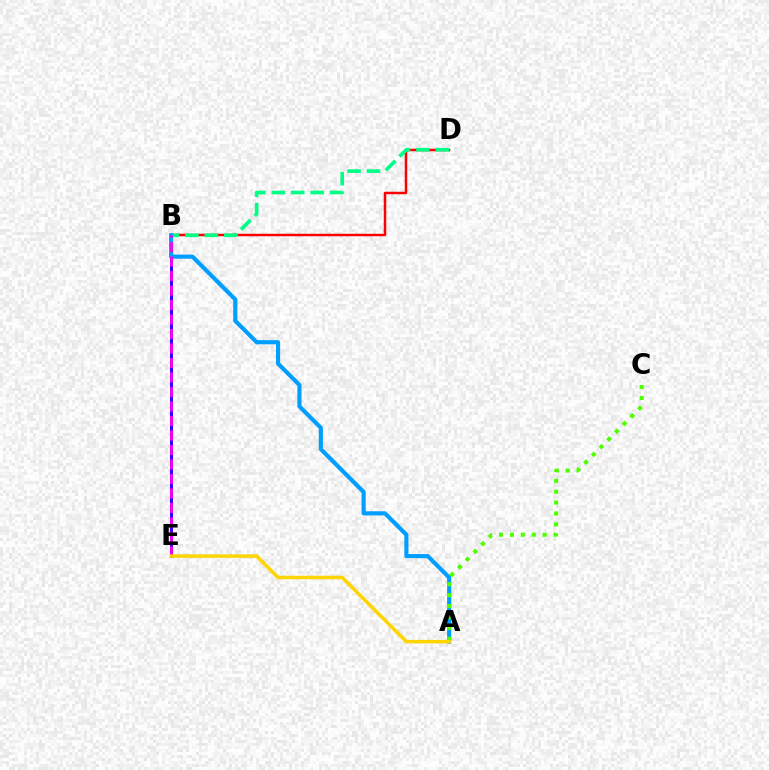{('B', 'D'): [{'color': '#ff0000', 'line_style': 'solid', 'thickness': 1.78}, {'color': '#00ff86', 'line_style': 'dashed', 'thickness': 2.64}], ('B', 'E'): [{'color': '#3700ff', 'line_style': 'solid', 'thickness': 2.17}, {'color': '#ff00ed', 'line_style': 'dashed', 'thickness': 1.97}], ('A', 'B'): [{'color': '#009eff', 'line_style': 'solid', 'thickness': 2.97}], ('A', 'C'): [{'color': '#4fff00', 'line_style': 'dotted', 'thickness': 2.96}], ('A', 'E'): [{'color': '#ffd500', 'line_style': 'solid', 'thickness': 2.52}]}